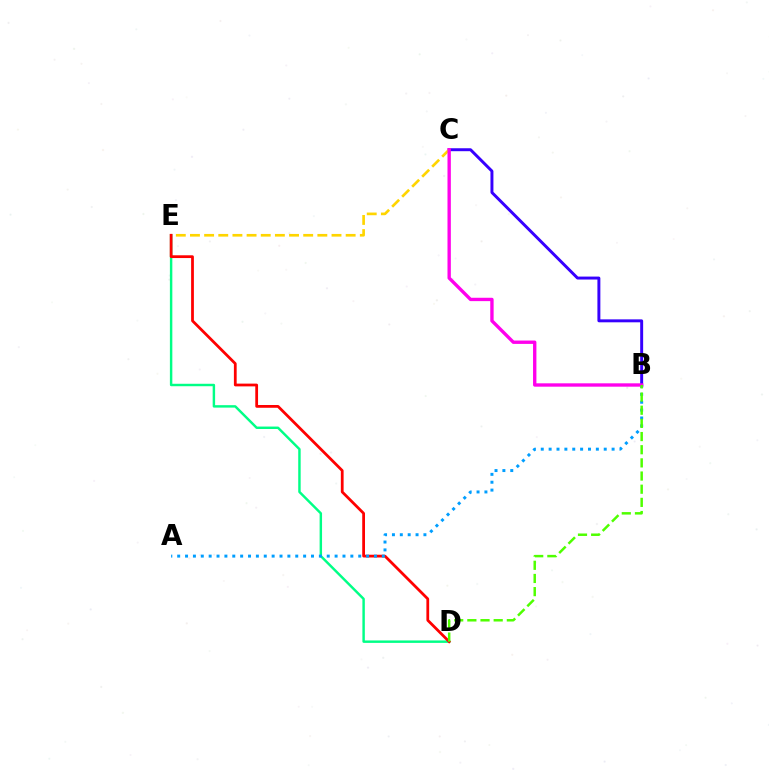{('B', 'C'): [{'color': '#3700ff', 'line_style': 'solid', 'thickness': 2.12}, {'color': '#ff00ed', 'line_style': 'solid', 'thickness': 2.42}], ('D', 'E'): [{'color': '#00ff86', 'line_style': 'solid', 'thickness': 1.76}, {'color': '#ff0000', 'line_style': 'solid', 'thickness': 1.99}], ('C', 'E'): [{'color': '#ffd500', 'line_style': 'dashed', 'thickness': 1.92}], ('A', 'B'): [{'color': '#009eff', 'line_style': 'dotted', 'thickness': 2.14}], ('B', 'D'): [{'color': '#4fff00', 'line_style': 'dashed', 'thickness': 1.79}]}